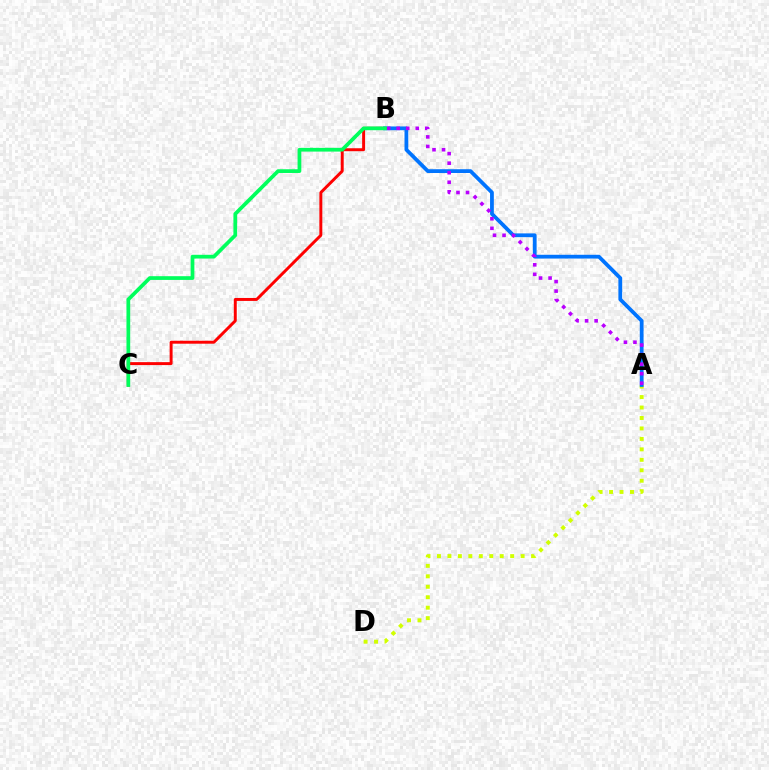{('B', 'C'): [{'color': '#ff0000', 'line_style': 'solid', 'thickness': 2.12}, {'color': '#00ff5c', 'line_style': 'solid', 'thickness': 2.69}], ('A', 'D'): [{'color': '#d1ff00', 'line_style': 'dotted', 'thickness': 2.84}], ('A', 'B'): [{'color': '#0074ff', 'line_style': 'solid', 'thickness': 2.72}, {'color': '#b900ff', 'line_style': 'dotted', 'thickness': 2.59}]}